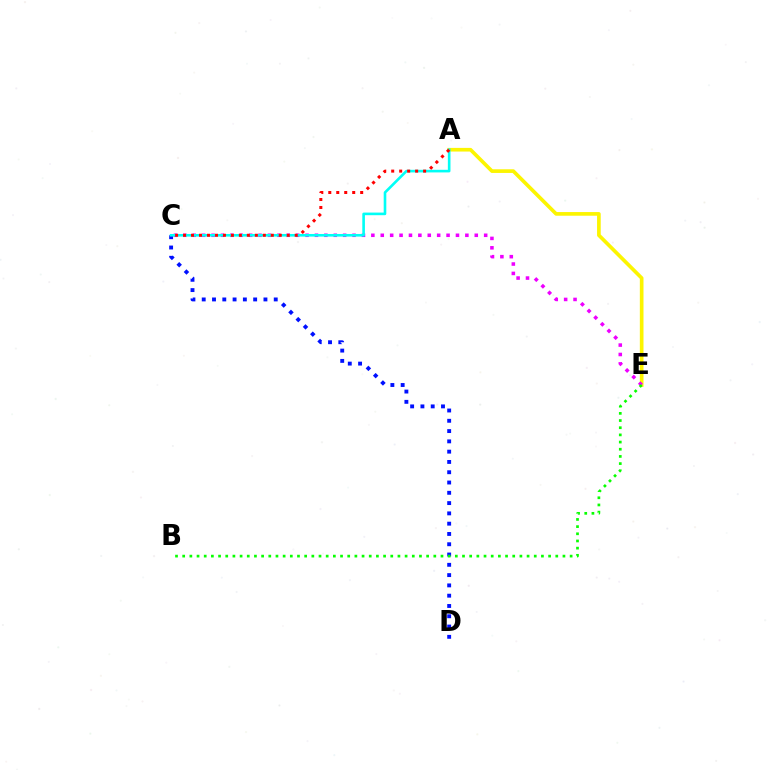{('A', 'E'): [{'color': '#fcf500', 'line_style': 'solid', 'thickness': 2.63}], ('C', 'E'): [{'color': '#ee00ff', 'line_style': 'dotted', 'thickness': 2.55}], ('C', 'D'): [{'color': '#0010ff', 'line_style': 'dotted', 'thickness': 2.8}], ('A', 'C'): [{'color': '#00fff6', 'line_style': 'solid', 'thickness': 1.89}, {'color': '#ff0000', 'line_style': 'dotted', 'thickness': 2.17}], ('B', 'E'): [{'color': '#08ff00', 'line_style': 'dotted', 'thickness': 1.95}]}